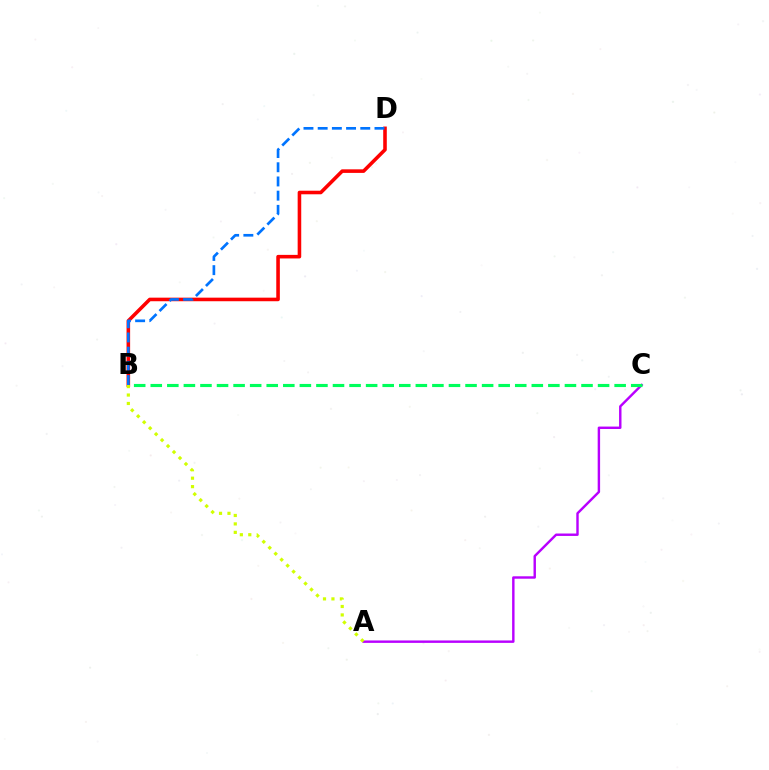{('B', 'D'): [{'color': '#ff0000', 'line_style': 'solid', 'thickness': 2.58}, {'color': '#0074ff', 'line_style': 'dashed', 'thickness': 1.93}], ('A', 'C'): [{'color': '#b900ff', 'line_style': 'solid', 'thickness': 1.74}], ('B', 'C'): [{'color': '#00ff5c', 'line_style': 'dashed', 'thickness': 2.25}], ('A', 'B'): [{'color': '#d1ff00', 'line_style': 'dotted', 'thickness': 2.29}]}